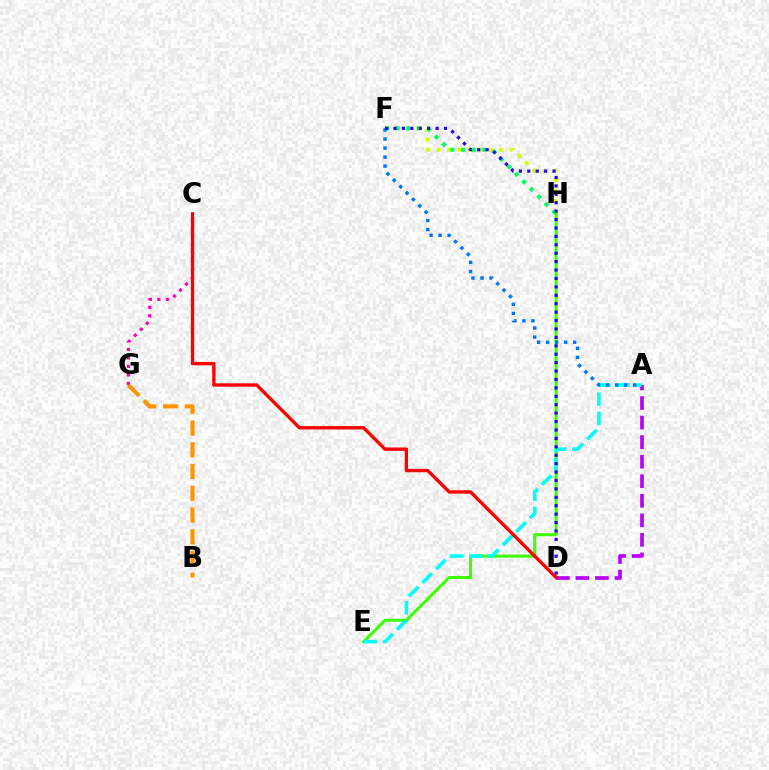{('A', 'D'): [{'color': '#b900ff', 'line_style': 'dashed', 'thickness': 2.66}], ('C', 'G'): [{'color': '#ff00ac', 'line_style': 'dotted', 'thickness': 2.31}], ('B', 'G'): [{'color': '#ff9400', 'line_style': 'dashed', 'thickness': 2.96}], ('F', 'H'): [{'color': '#d1ff00', 'line_style': 'dotted', 'thickness': 2.83}, {'color': '#00ff5c', 'line_style': 'dotted', 'thickness': 2.89}], ('E', 'H'): [{'color': '#3dff00', 'line_style': 'solid', 'thickness': 2.19}], ('A', 'E'): [{'color': '#00fff6', 'line_style': 'dashed', 'thickness': 2.6}], ('A', 'F'): [{'color': '#0074ff', 'line_style': 'dotted', 'thickness': 2.45}], ('D', 'F'): [{'color': '#2500ff', 'line_style': 'dotted', 'thickness': 2.29}], ('C', 'D'): [{'color': '#ff0000', 'line_style': 'solid', 'thickness': 2.41}]}